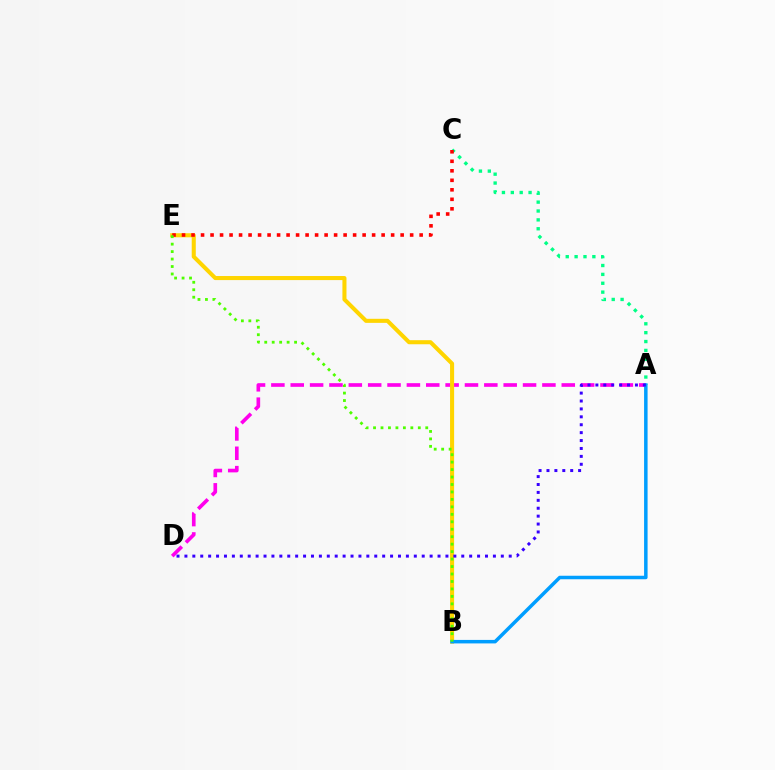{('A', 'D'): [{'color': '#ff00ed', 'line_style': 'dashed', 'thickness': 2.63}, {'color': '#3700ff', 'line_style': 'dotted', 'thickness': 2.15}], ('A', 'C'): [{'color': '#00ff86', 'line_style': 'dotted', 'thickness': 2.41}], ('B', 'E'): [{'color': '#ffd500', 'line_style': 'solid', 'thickness': 2.92}, {'color': '#4fff00', 'line_style': 'dotted', 'thickness': 2.03}], ('A', 'B'): [{'color': '#009eff', 'line_style': 'solid', 'thickness': 2.52}], ('C', 'E'): [{'color': '#ff0000', 'line_style': 'dotted', 'thickness': 2.58}]}